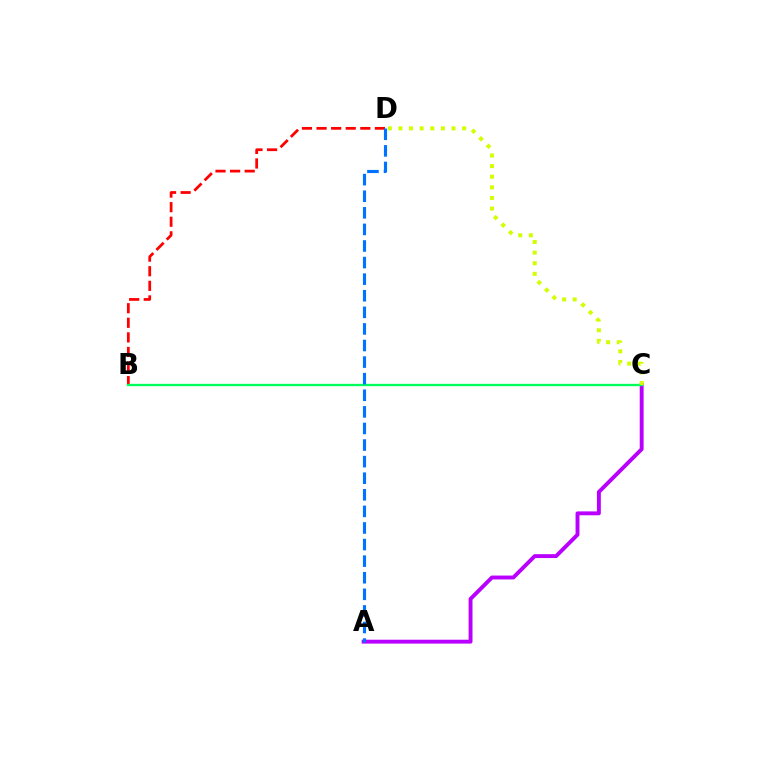{('B', 'D'): [{'color': '#ff0000', 'line_style': 'dashed', 'thickness': 1.98}], ('A', 'C'): [{'color': '#b900ff', 'line_style': 'solid', 'thickness': 2.8}], ('B', 'C'): [{'color': '#00ff5c', 'line_style': 'solid', 'thickness': 1.67}], ('A', 'D'): [{'color': '#0074ff', 'line_style': 'dashed', 'thickness': 2.25}], ('C', 'D'): [{'color': '#d1ff00', 'line_style': 'dotted', 'thickness': 2.88}]}